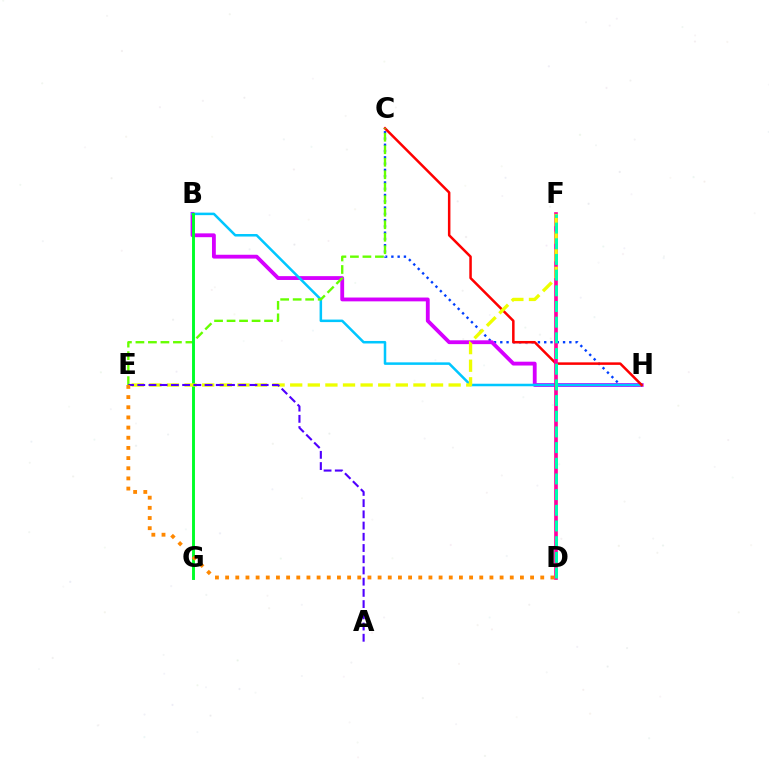{('C', 'H'): [{'color': '#003fff', 'line_style': 'dotted', 'thickness': 1.71}, {'color': '#ff0000', 'line_style': 'solid', 'thickness': 1.81}], ('B', 'H'): [{'color': '#d600ff', 'line_style': 'solid', 'thickness': 2.76}, {'color': '#00c7ff', 'line_style': 'solid', 'thickness': 1.81}], ('D', 'F'): [{'color': '#ff00a0', 'line_style': 'solid', 'thickness': 2.64}, {'color': '#00ffaf', 'line_style': 'dashed', 'thickness': 2.13}], ('C', 'E'): [{'color': '#66ff00', 'line_style': 'dashed', 'thickness': 1.7}], ('B', 'G'): [{'color': '#00ff27', 'line_style': 'solid', 'thickness': 2.1}], ('E', 'F'): [{'color': '#eeff00', 'line_style': 'dashed', 'thickness': 2.39}], ('A', 'E'): [{'color': '#4f00ff', 'line_style': 'dashed', 'thickness': 1.52}], ('D', 'E'): [{'color': '#ff8800', 'line_style': 'dotted', 'thickness': 2.76}]}